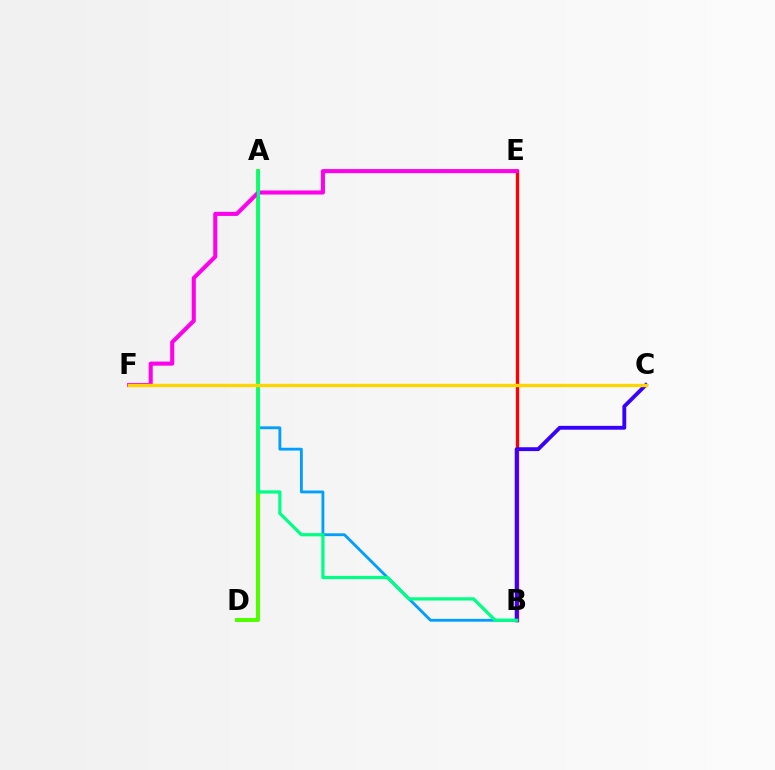{('A', 'B'): [{'color': '#009eff', 'line_style': 'solid', 'thickness': 2.04}, {'color': '#00ff86', 'line_style': 'solid', 'thickness': 2.34}], ('A', 'D'): [{'color': '#4fff00', 'line_style': 'solid', 'thickness': 2.87}], ('B', 'E'): [{'color': '#ff0000', 'line_style': 'solid', 'thickness': 2.39}], ('B', 'C'): [{'color': '#3700ff', 'line_style': 'solid', 'thickness': 2.77}], ('E', 'F'): [{'color': '#ff00ed', 'line_style': 'solid', 'thickness': 2.94}], ('C', 'F'): [{'color': '#ffd500', 'line_style': 'solid', 'thickness': 2.42}]}